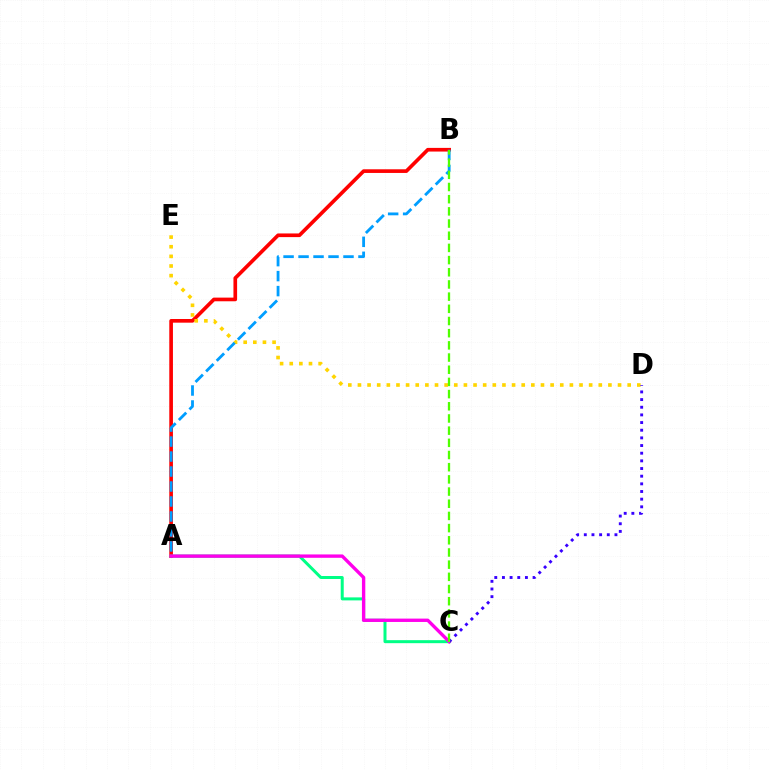{('A', 'B'): [{'color': '#ff0000', 'line_style': 'solid', 'thickness': 2.64}, {'color': '#009eff', 'line_style': 'dashed', 'thickness': 2.04}], ('A', 'C'): [{'color': '#00ff86', 'line_style': 'solid', 'thickness': 2.16}, {'color': '#ff00ed', 'line_style': 'solid', 'thickness': 2.42}], ('D', 'E'): [{'color': '#ffd500', 'line_style': 'dotted', 'thickness': 2.62}], ('C', 'D'): [{'color': '#3700ff', 'line_style': 'dotted', 'thickness': 2.08}], ('B', 'C'): [{'color': '#4fff00', 'line_style': 'dashed', 'thickness': 1.65}]}